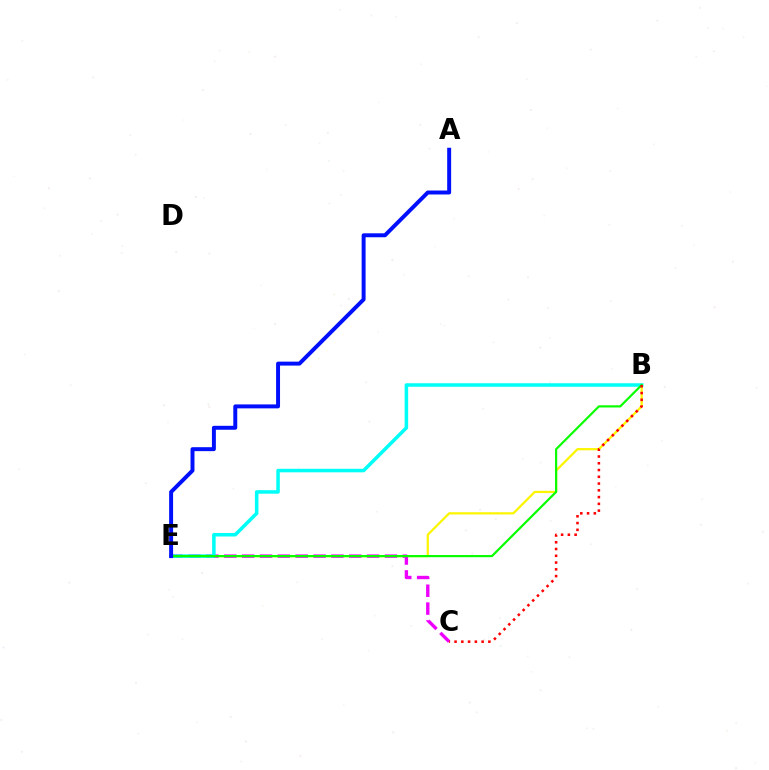{('B', 'E'): [{'color': '#fcf500', 'line_style': 'solid', 'thickness': 1.6}, {'color': '#00fff6', 'line_style': 'solid', 'thickness': 2.54}, {'color': '#08ff00', 'line_style': 'solid', 'thickness': 1.57}], ('C', 'E'): [{'color': '#ee00ff', 'line_style': 'dashed', 'thickness': 2.43}], ('B', 'C'): [{'color': '#ff0000', 'line_style': 'dotted', 'thickness': 1.84}], ('A', 'E'): [{'color': '#0010ff', 'line_style': 'solid', 'thickness': 2.84}]}